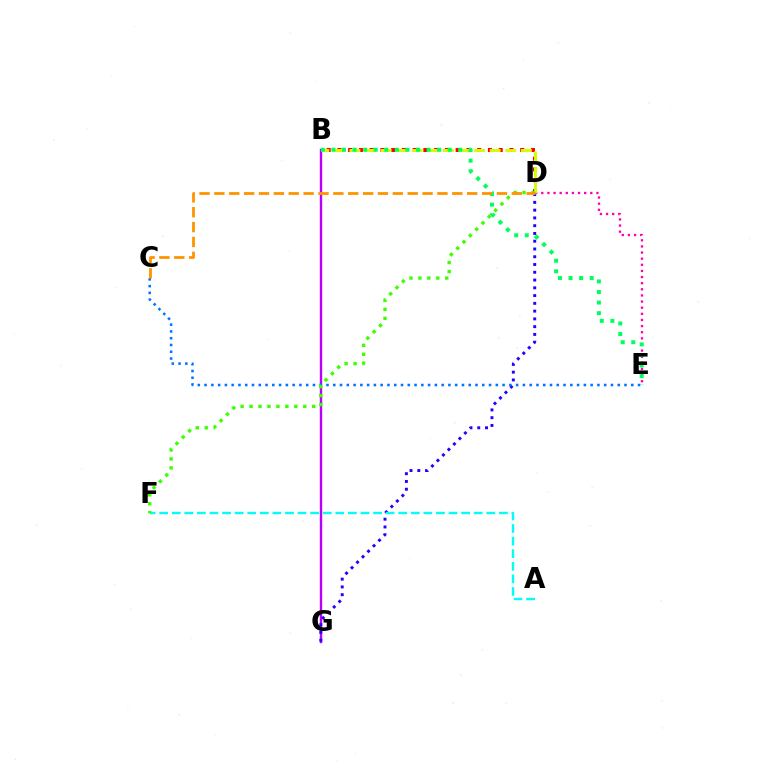{('B', 'D'): [{'color': '#ff0000', 'line_style': 'dotted', 'thickness': 2.92}, {'color': '#d1ff00', 'line_style': 'dashed', 'thickness': 2.12}], ('B', 'G'): [{'color': '#b900ff', 'line_style': 'solid', 'thickness': 1.72}], ('D', 'E'): [{'color': '#ff00ac', 'line_style': 'dotted', 'thickness': 1.66}], ('D', 'G'): [{'color': '#2500ff', 'line_style': 'dotted', 'thickness': 2.11}], ('C', 'E'): [{'color': '#0074ff', 'line_style': 'dotted', 'thickness': 1.84}], ('B', 'E'): [{'color': '#00ff5c', 'line_style': 'dotted', 'thickness': 2.87}], ('A', 'F'): [{'color': '#00fff6', 'line_style': 'dashed', 'thickness': 1.71}], ('D', 'F'): [{'color': '#3dff00', 'line_style': 'dotted', 'thickness': 2.43}], ('C', 'D'): [{'color': '#ff9400', 'line_style': 'dashed', 'thickness': 2.02}]}